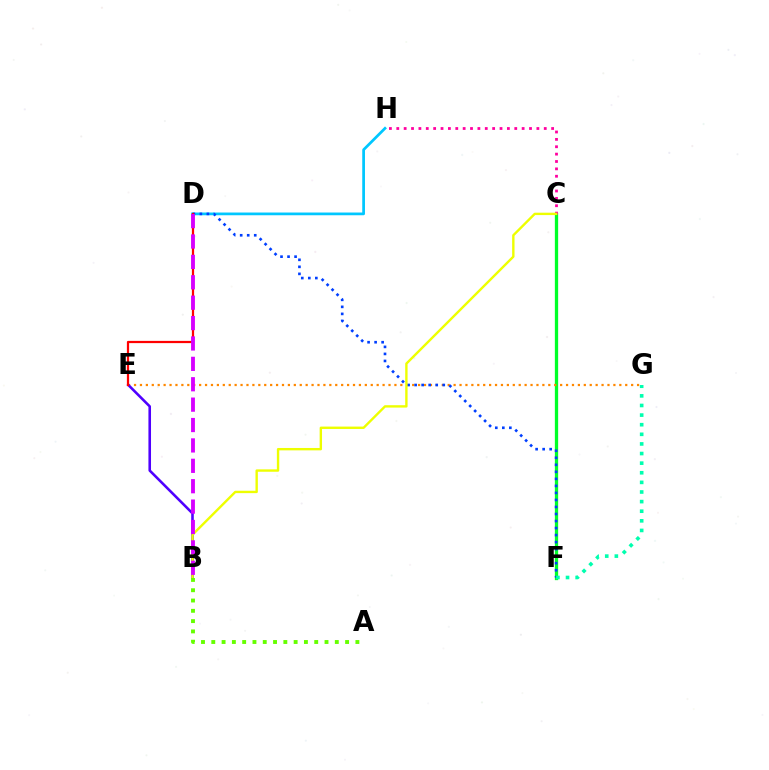{('D', 'H'): [{'color': '#00c7ff', 'line_style': 'solid', 'thickness': 1.97}], ('C', 'F'): [{'color': '#00ff27', 'line_style': 'solid', 'thickness': 2.37}], ('E', 'G'): [{'color': '#ff8800', 'line_style': 'dotted', 'thickness': 1.61}], ('C', 'H'): [{'color': '#ff00a0', 'line_style': 'dotted', 'thickness': 2.0}], ('B', 'E'): [{'color': '#4f00ff', 'line_style': 'solid', 'thickness': 1.86}], ('D', 'F'): [{'color': '#003fff', 'line_style': 'dotted', 'thickness': 1.91}], ('D', 'E'): [{'color': '#ff0000', 'line_style': 'solid', 'thickness': 1.61}], ('B', 'C'): [{'color': '#eeff00', 'line_style': 'solid', 'thickness': 1.72}], ('F', 'G'): [{'color': '#00ffaf', 'line_style': 'dotted', 'thickness': 2.61}], ('A', 'B'): [{'color': '#66ff00', 'line_style': 'dotted', 'thickness': 2.8}], ('B', 'D'): [{'color': '#d600ff', 'line_style': 'dashed', 'thickness': 2.77}]}